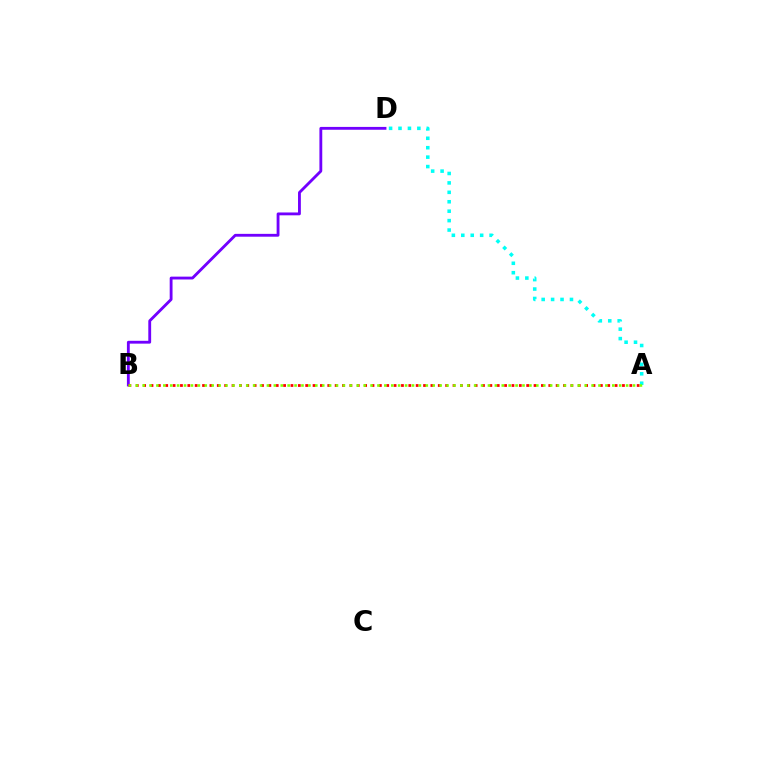{('B', 'D'): [{'color': '#7200ff', 'line_style': 'solid', 'thickness': 2.04}], ('A', 'B'): [{'color': '#ff0000', 'line_style': 'dotted', 'thickness': 2.0}, {'color': '#84ff00', 'line_style': 'dotted', 'thickness': 1.88}], ('A', 'D'): [{'color': '#00fff6', 'line_style': 'dotted', 'thickness': 2.56}]}